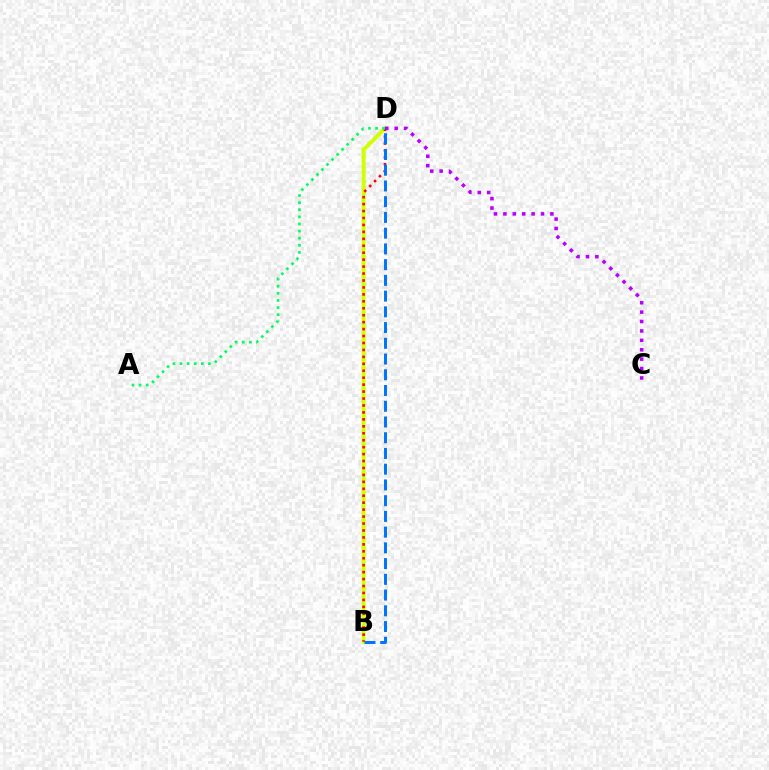{('B', 'D'): [{'color': '#d1ff00', 'line_style': 'solid', 'thickness': 2.81}, {'color': '#ff0000', 'line_style': 'dotted', 'thickness': 1.89}, {'color': '#0074ff', 'line_style': 'dashed', 'thickness': 2.14}], ('A', 'D'): [{'color': '#00ff5c', 'line_style': 'dotted', 'thickness': 1.93}], ('C', 'D'): [{'color': '#b900ff', 'line_style': 'dotted', 'thickness': 2.55}]}